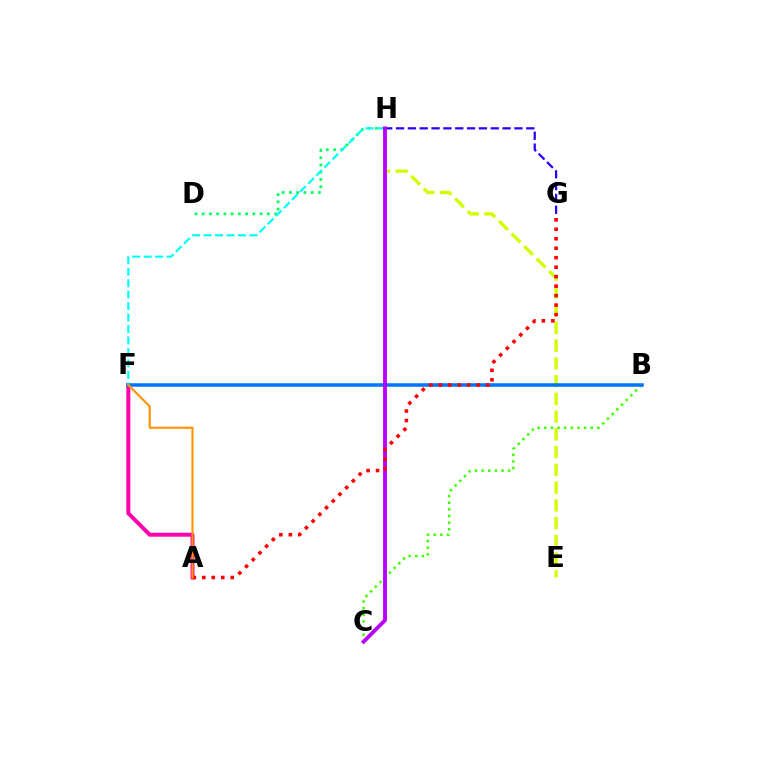{('E', 'H'): [{'color': '#d1ff00', 'line_style': 'dashed', 'thickness': 2.41}], ('D', 'H'): [{'color': '#00ff5c', 'line_style': 'dotted', 'thickness': 1.97}], ('B', 'C'): [{'color': '#3dff00', 'line_style': 'dotted', 'thickness': 1.8}], ('A', 'F'): [{'color': '#ff00ac', 'line_style': 'solid', 'thickness': 2.86}, {'color': '#ff9400', 'line_style': 'solid', 'thickness': 1.53}], ('B', 'F'): [{'color': '#0074ff', 'line_style': 'solid', 'thickness': 2.53}], ('F', 'H'): [{'color': '#00fff6', 'line_style': 'dashed', 'thickness': 1.56}], ('G', 'H'): [{'color': '#2500ff', 'line_style': 'dashed', 'thickness': 1.61}], ('C', 'H'): [{'color': '#b900ff', 'line_style': 'solid', 'thickness': 2.76}], ('A', 'G'): [{'color': '#ff0000', 'line_style': 'dotted', 'thickness': 2.58}]}